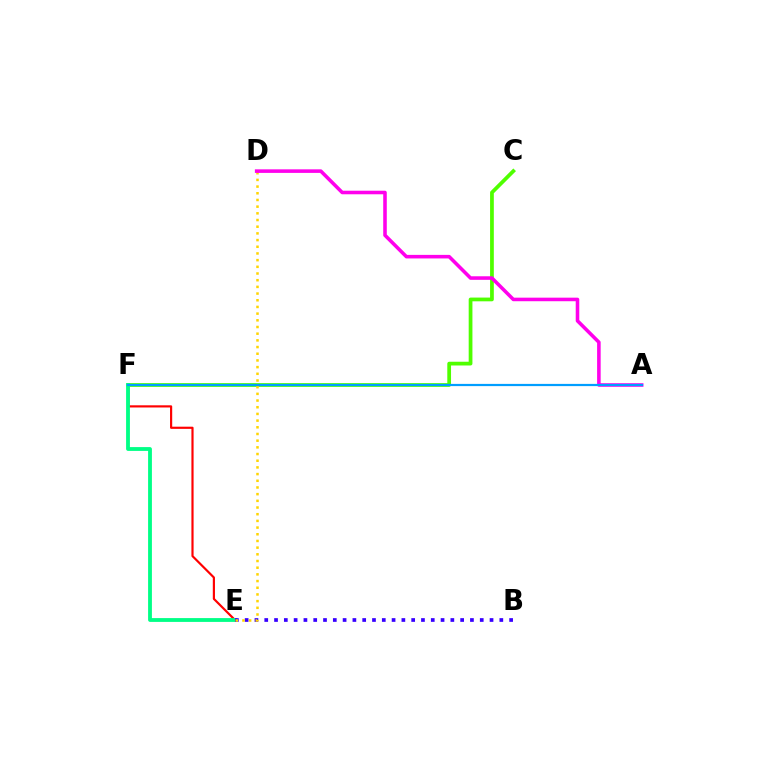{('E', 'F'): [{'color': '#ff0000', 'line_style': 'solid', 'thickness': 1.56}, {'color': '#00ff86', 'line_style': 'solid', 'thickness': 2.75}], ('C', 'F'): [{'color': '#4fff00', 'line_style': 'solid', 'thickness': 2.7}], ('B', 'E'): [{'color': '#3700ff', 'line_style': 'dotted', 'thickness': 2.66}], ('D', 'E'): [{'color': '#ffd500', 'line_style': 'dotted', 'thickness': 1.82}], ('A', 'D'): [{'color': '#ff00ed', 'line_style': 'solid', 'thickness': 2.57}], ('A', 'F'): [{'color': '#009eff', 'line_style': 'solid', 'thickness': 1.59}]}